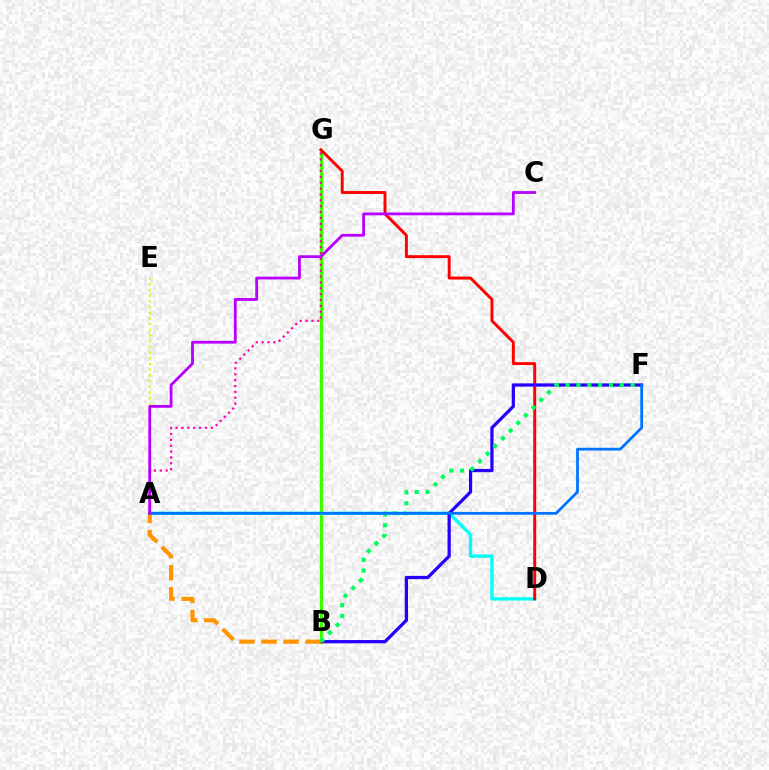{('B', 'G'): [{'color': '#3dff00', 'line_style': 'solid', 'thickness': 2.35}], ('A', 'D'): [{'color': '#00fff6', 'line_style': 'solid', 'thickness': 2.41}], ('D', 'G'): [{'color': '#ff0000', 'line_style': 'solid', 'thickness': 2.11}], ('A', 'E'): [{'color': '#d1ff00', 'line_style': 'dotted', 'thickness': 1.55}], ('A', 'G'): [{'color': '#ff00ac', 'line_style': 'dotted', 'thickness': 1.59}], ('B', 'F'): [{'color': '#2500ff', 'line_style': 'solid', 'thickness': 2.34}, {'color': '#00ff5c', 'line_style': 'dotted', 'thickness': 2.95}], ('A', 'B'): [{'color': '#ff9400', 'line_style': 'dashed', 'thickness': 2.99}], ('A', 'F'): [{'color': '#0074ff', 'line_style': 'solid', 'thickness': 1.99}], ('A', 'C'): [{'color': '#b900ff', 'line_style': 'solid', 'thickness': 2.02}]}